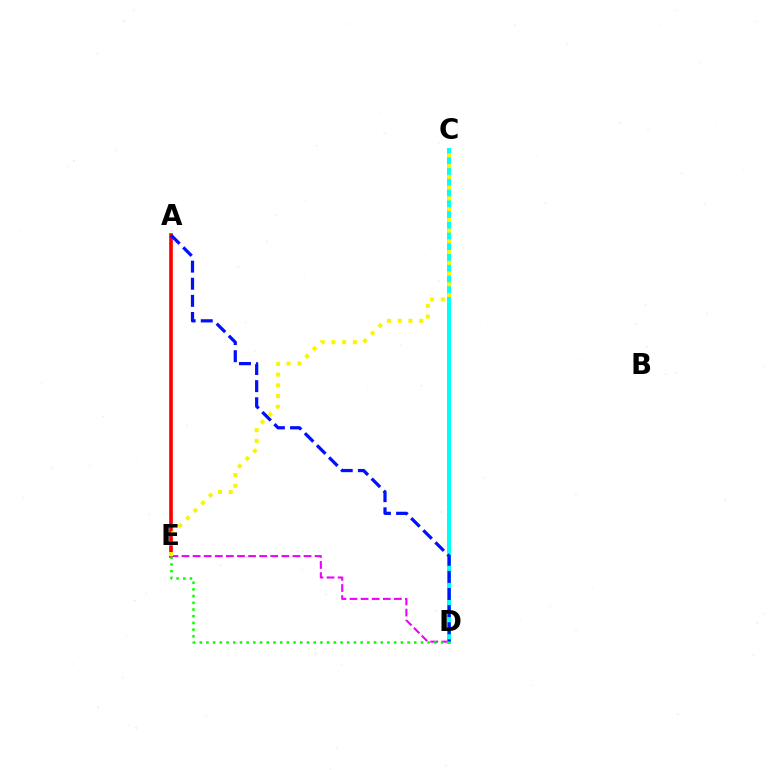{('A', 'E'): [{'color': '#ff0000', 'line_style': 'solid', 'thickness': 2.62}], ('D', 'E'): [{'color': '#ee00ff', 'line_style': 'dashed', 'thickness': 1.51}, {'color': '#08ff00', 'line_style': 'dotted', 'thickness': 1.82}], ('C', 'D'): [{'color': '#00fff6', 'line_style': 'solid', 'thickness': 2.88}], ('A', 'D'): [{'color': '#0010ff', 'line_style': 'dashed', 'thickness': 2.33}], ('C', 'E'): [{'color': '#fcf500', 'line_style': 'dotted', 'thickness': 2.92}]}